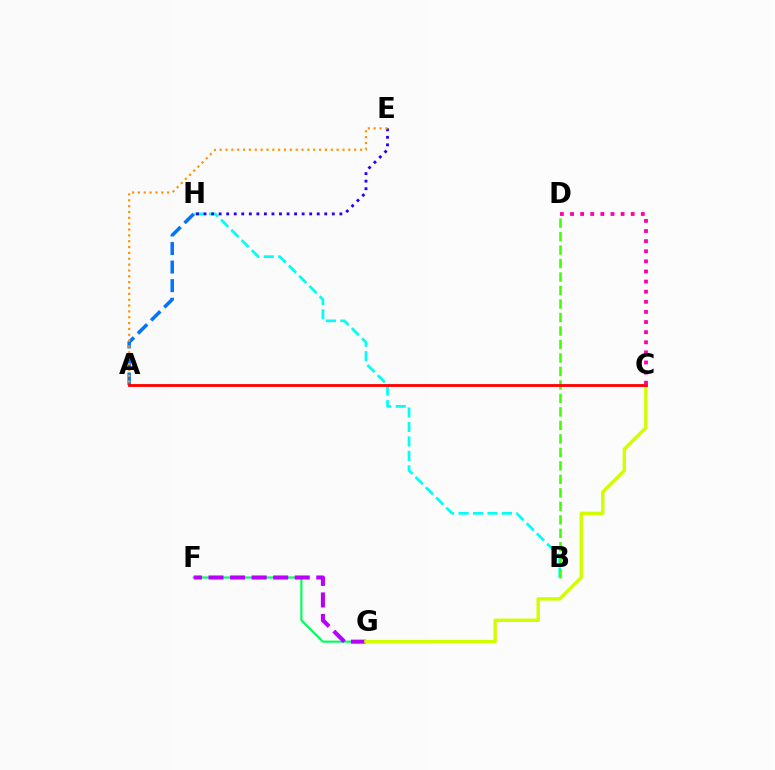{('B', 'H'): [{'color': '#00fff6', 'line_style': 'dashed', 'thickness': 1.96}], ('B', 'D'): [{'color': '#3dff00', 'line_style': 'dashed', 'thickness': 1.83}], ('F', 'G'): [{'color': '#00ff5c', 'line_style': 'solid', 'thickness': 1.56}, {'color': '#b900ff', 'line_style': 'dashed', 'thickness': 2.93}], ('E', 'H'): [{'color': '#2500ff', 'line_style': 'dotted', 'thickness': 2.05}], ('C', 'G'): [{'color': '#d1ff00', 'line_style': 'solid', 'thickness': 2.46}], ('A', 'H'): [{'color': '#0074ff', 'line_style': 'dashed', 'thickness': 2.52}], ('A', 'C'): [{'color': '#ff0000', 'line_style': 'solid', 'thickness': 2.03}], ('C', 'D'): [{'color': '#ff00ac', 'line_style': 'dotted', 'thickness': 2.75}], ('A', 'E'): [{'color': '#ff9400', 'line_style': 'dotted', 'thickness': 1.59}]}